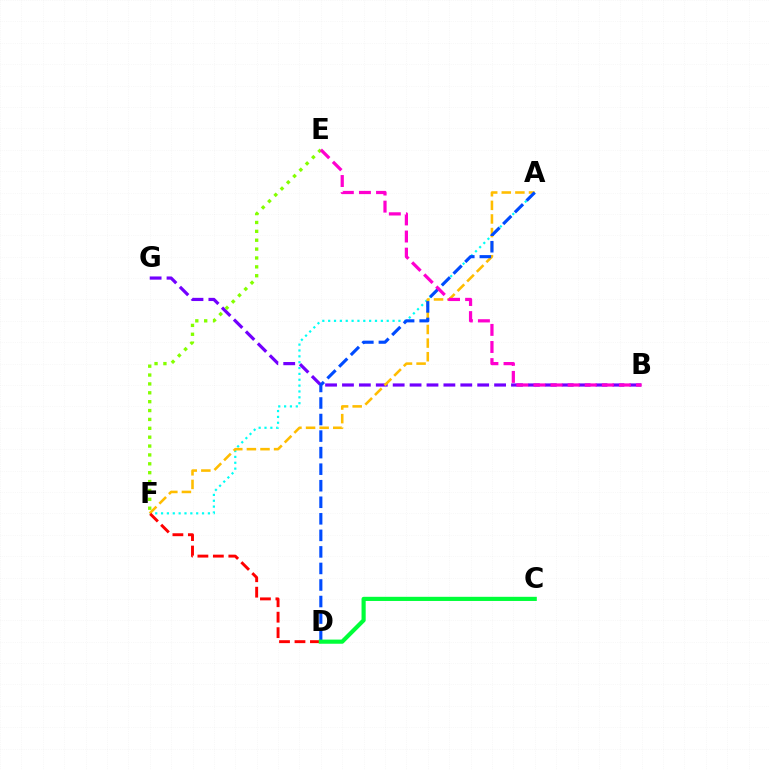{('B', 'G'): [{'color': '#7200ff', 'line_style': 'dashed', 'thickness': 2.3}], ('A', 'F'): [{'color': '#00fff6', 'line_style': 'dotted', 'thickness': 1.59}, {'color': '#ffbd00', 'line_style': 'dashed', 'thickness': 1.85}], ('A', 'D'): [{'color': '#004bff', 'line_style': 'dashed', 'thickness': 2.25}], ('E', 'F'): [{'color': '#84ff00', 'line_style': 'dotted', 'thickness': 2.41}], ('D', 'F'): [{'color': '#ff0000', 'line_style': 'dashed', 'thickness': 2.1}], ('C', 'D'): [{'color': '#00ff39', 'line_style': 'solid', 'thickness': 2.99}], ('B', 'E'): [{'color': '#ff00cf', 'line_style': 'dashed', 'thickness': 2.32}]}